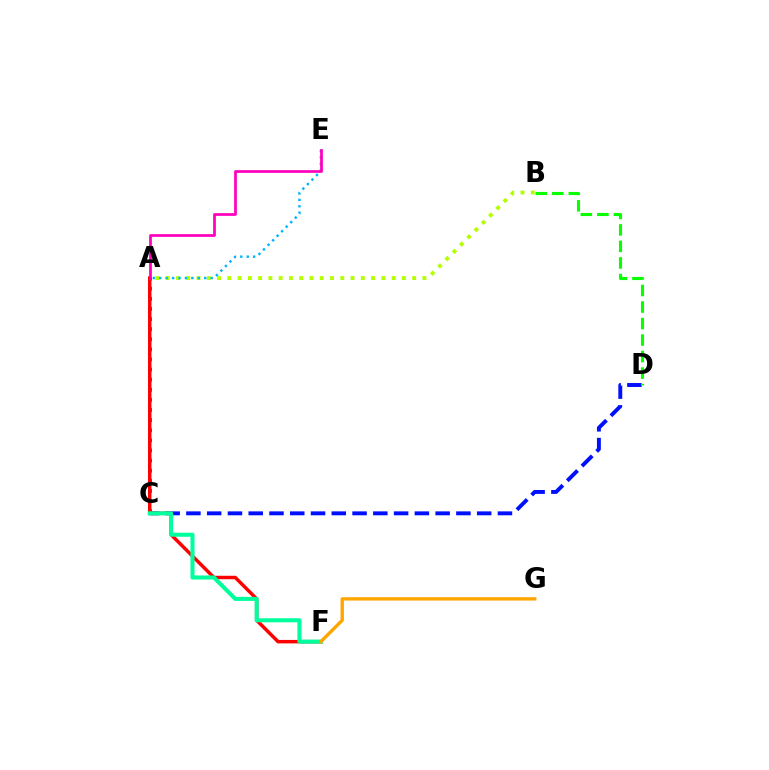{('A', 'B'): [{'color': '#b3ff00', 'line_style': 'dotted', 'thickness': 2.79}], ('A', 'C'): [{'color': '#9b00ff', 'line_style': 'dotted', 'thickness': 2.75}], ('C', 'D'): [{'color': '#0010ff', 'line_style': 'dashed', 'thickness': 2.82}], ('A', 'F'): [{'color': '#ff0000', 'line_style': 'solid', 'thickness': 2.5}], ('B', 'D'): [{'color': '#08ff00', 'line_style': 'dashed', 'thickness': 2.24}], ('A', 'E'): [{'color': '#00b5ff', 'line_style': 'dotted', 'thickness': 1.74}, {'color': '#ff00bd', 'line_style': 'solid', 'thickness': 1.97}], ('C', 'F'): [{'color': '#00ff9d', 'line_style': 'solid', 'thickness': 2.93}], ('F', 'G'): [{'color': '#ffa500', 'line_style': 'solid', 'thickness': 2.41}]}